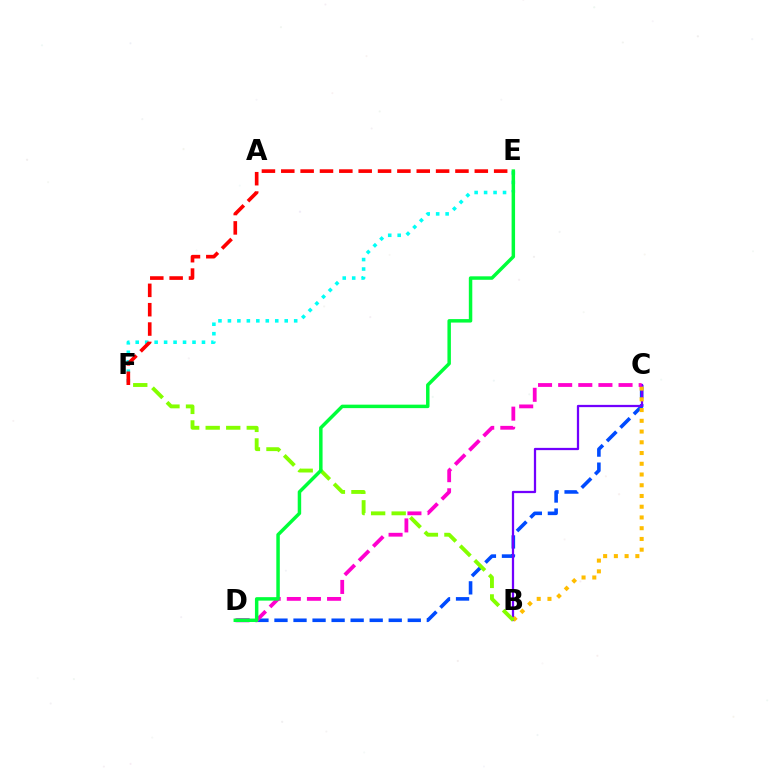{('C', 'D'): [{'color': '#004bff', 'line_style': 'dashed', 'thickness': 2.59}, {'color': '#ff00cf', 'line_style': 'dashed', 'thickness': 2.73}], ('E', 'F'): [{'color': '#00fff6', 'line_style': 'dotted', 'thickness': 2.57}, {'color': '#ff0000', 'line_style': 'dashed', 'thickness': 2.63}], ('B', 'C'): [{'color': '#7200ff', 'line_style': 'solid', 'thickness': 1.63}, {'color': '#ffbd00', 'line_style': 'dotted', 'thickness': 2.92}], ('B', 'F'): [{'color': '#84ff00', 'line_style': 'dashed', 'thickness': 2.79}], ('D', 'E'): [{'color': '#00ff39', 'line_style': 'solid', 'thickness': 2.5}]}